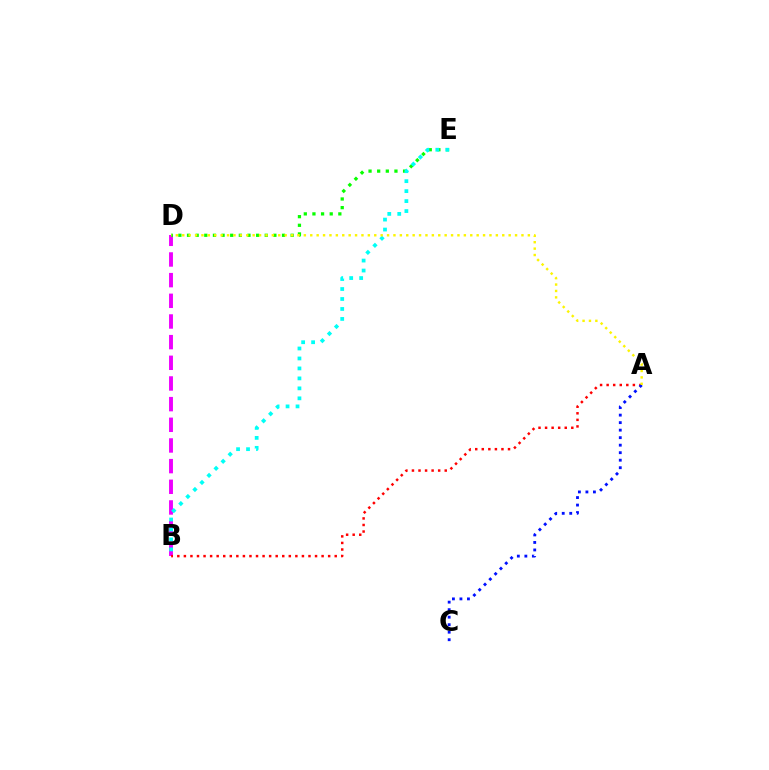{('B', 'D'): [{'color': '#ee00ff', 'line_style': 'dashed', 'thickness': 2.81}], ('D', 'E'): [{'color': '#08ff00', 'line_style': 'dotted', 'thickness': 2.35}], ('A', 'B'): [{'color': '#ff0000', 'line_style': 'dotted', 'thickness': 1.78}], ('A', 'C'): [{'color': '#0010ff', 'line_style': 'dotted', 'thickness': 2.04}], ('B', 'E'): [{'color': '#00fff6', 'line_style': 'dotted', 'thickness': 2.71}], ('A', 'D'): [{'color': '#fcf500', 'line_style': 'dotted', 'thickness': 1.74}]}